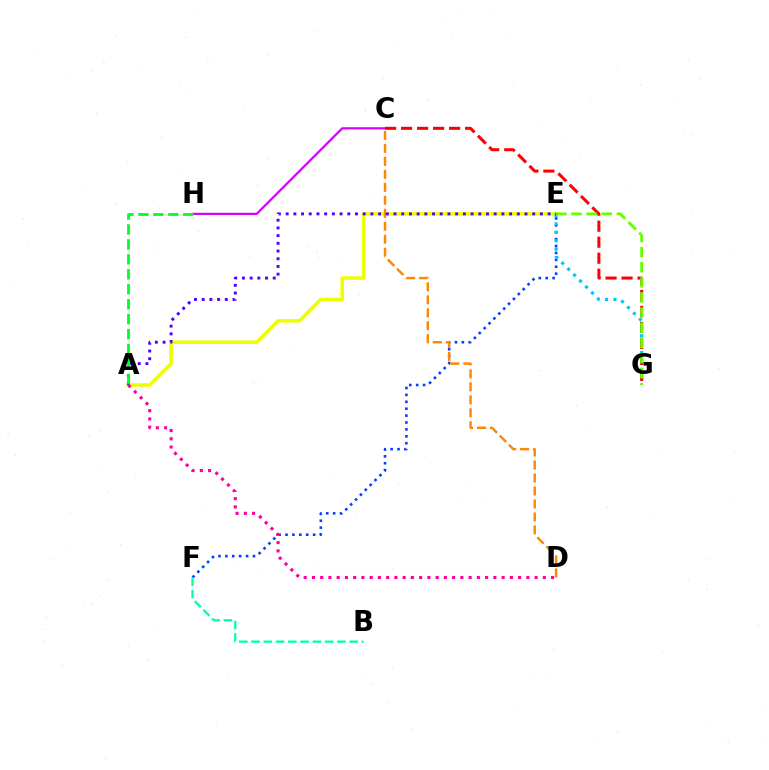{('E', 'F'): [{'color': '#003fff', 'line_style': 'dotted', 'thickness': 1.88}], ('A', 'E'): [{'color': '#eeff00', 'line_style': 'solid', 'thickness': 2.59}, {'color': '#4f00ff', 'line_style': 'dotted', 'thickness': 2.09}], ('C', 'H'): [{'color': '#d600ff', 'line_style': 'solid', 'thickness': 1.61}], ('B', 'F'): [{'color': '#00ffaf', 'line_style': 'dashed', 'thickness': 1.67}], ('E', 'G'): [{'color': '#00c7ff', 'line_style': 'dotted', 'thickness': 2.29}, {'color': '#66ff00', 'line_style': 'dashed', 'thickness': 2.06}], ('C', 'G'): [{'color': '#ff0000', 'line_style': 'dashed', 'thickness': 2.17}], ('C', 'D'): [{'color': '#ff8800', 'line_style': 'dashed', 'thickness': 1.76}], ('A', 'D'): [{'color': '#ff00a0', 'line_style': 'dotted', 'thickness': 2.24}], ('A', 'H'): [{'color': '#00ff27', 'line_style': 'dashed', 'thickness': 2.03}]}